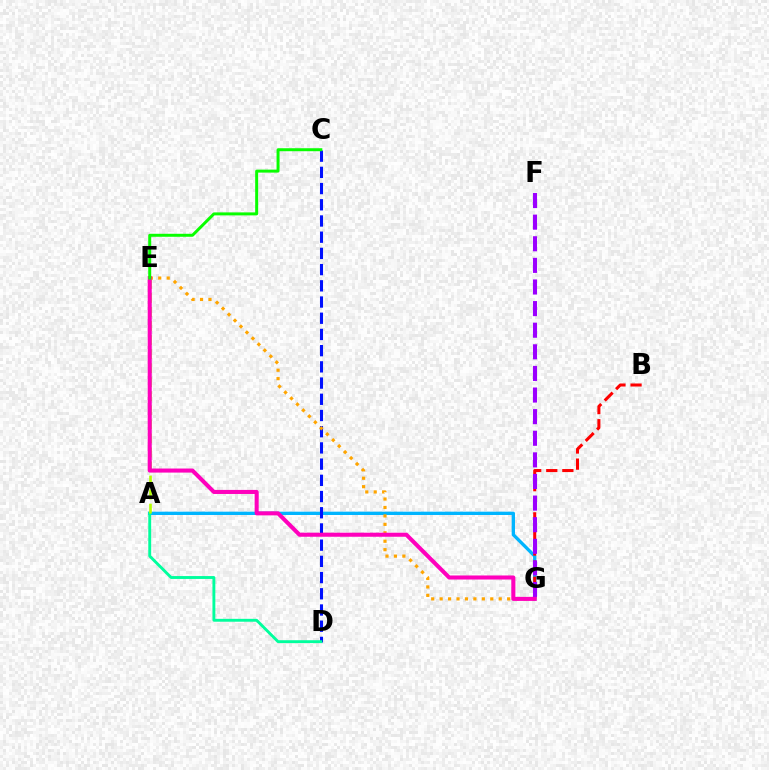{('A', 'G'): [{'color': '#00b5ff', 'line_style': 'solid', 'thickness': 2.39}], ('B', 'G'): [{'color': '#ff0000', 'line_style': 'dashed', 'thickness': 2.19}], ('C', 'D'): [{'color': '#0010ff', 'line_style': 'dashed', 'thickness': 2.2}], ('A', 'D'): [{'color': '#00ff9d', 'line_style': 'solid', 'thickness': 2.08}], ('F', 'G'): [{'color': '#9b00ff', 'line_style': 'dashed', 'thickness': 2.94}], ('E', 'G'): [{'color': '#ffa500', 'line_style': 'dotted', 'thickness': 2.29}, {'color': '#ff00bd', 'line_style': 'solid', 'thickness': 2.92}], ('A', 'E'): [{'color': '#b3ff00', 'line_style': 'dashed', 'thickness': 1.91}], ('C', 'E'): [{'color': '#08ff00', 'line_style': 'solid', 'thickness': 2.15}]}